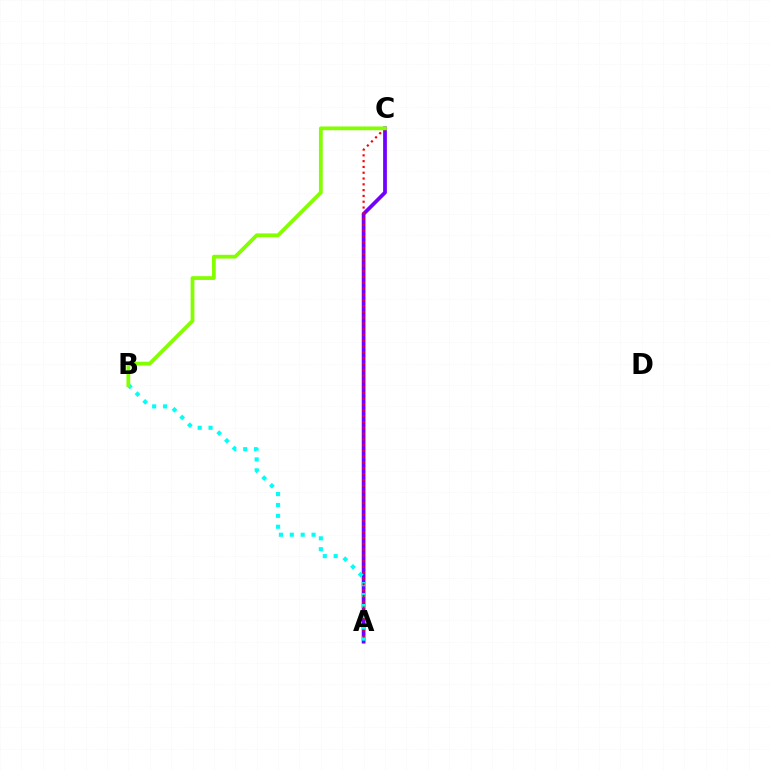{('A', 'C'): [{'color': '#7200ff', 'line_style': 'solid', 'thickness': 2.69}, {'color': '#ff0000', 'line_style': 'dotted', 'thickness': 1.58}], ('A', 'B'): [{'color': '#00fff6', 'line_style': 'dotted', 'thickness': 2.96}], ('B', 'C'): [{'color': '#84ff00', 'line_style': 'solid', 'thickness': 2.71}]}